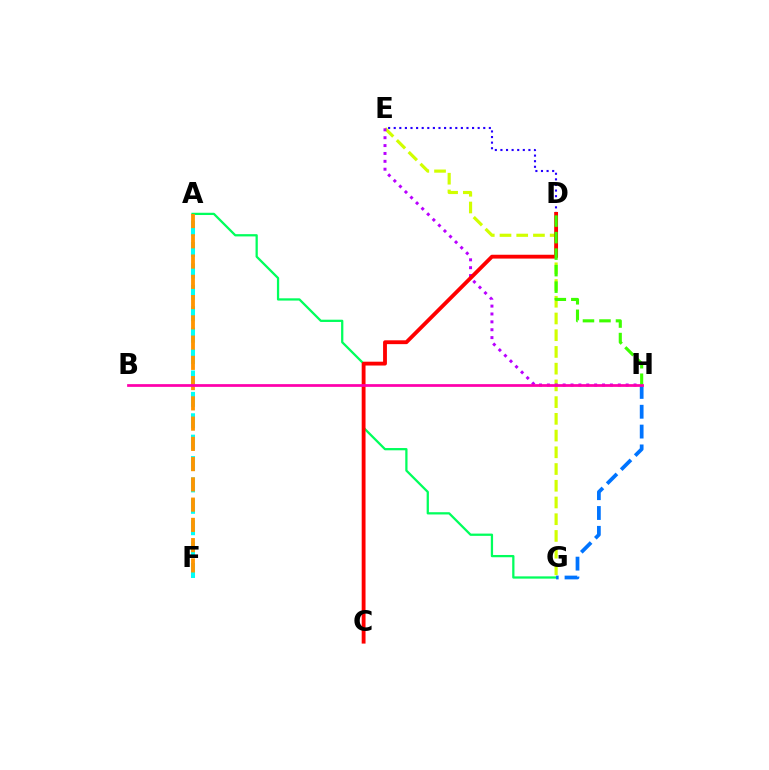{('A', 'G'): [{'color': '#00ff5c', 'line_style': 'solid', 'thickness': 1.63}], ('E', 'G'): [{'color': '#d1ff00', 'line_style': 'dashed', 'thickness': 2.27}], ('A', 'F'): [{'color': '#00fff6', 'line_style': 'dashed', 'thickness': 2.91}, {'color': '#ff9400', 'line_style': 'dashed', 'thickness': 2.75}], ('E', 'H'): [{'color': '#b900ff', 'line_style': 'dotted', 'thickness': 2.14}], ('G', 'H'): [{'color': '#0074ff', 'line_style': 'dashed', 'thickness': 2.69}], ('D', 'E'): [{'color': '#2500ff', 'line_style': 'dotted', 'thickness': 1.52}], ('C', 'D'): [{'color': '#ff0000', 'line_style': 'solid', 'thickness': 2.76}], ('D', 'H'): [{'color': '#3dff00', 'line_style': 'dashed', 'thickness': 2.24}], ('B', 'H'): [{'color': '#ff00ac', 'line_style': 'solid', 'thickness': 1.97}]}